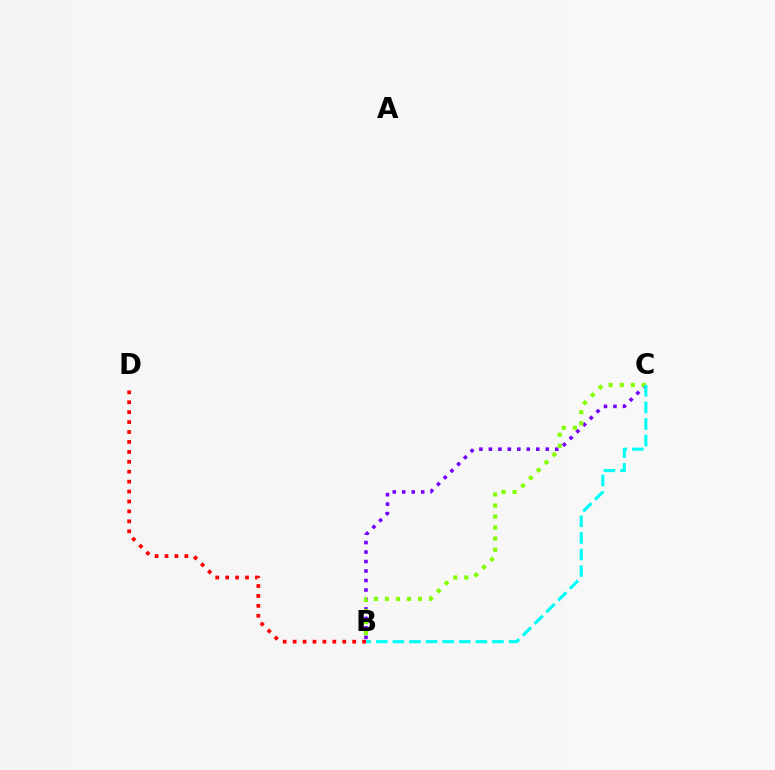{('B', 'C'): [{'color': '#7200ff', 'line_style': 'dotted', 'thickness': 2.58}, {'color': '#84ff00', 'line_style': 'dotted', 'thickness': 2.99}, {'color': '#00fff6', 'line_style': 'dashed', 'thickness': 2.25}], ('B', 'D'): [{'color': '#ff0000', 'line_style': 'dotted', 'thickness': 2.7}]}